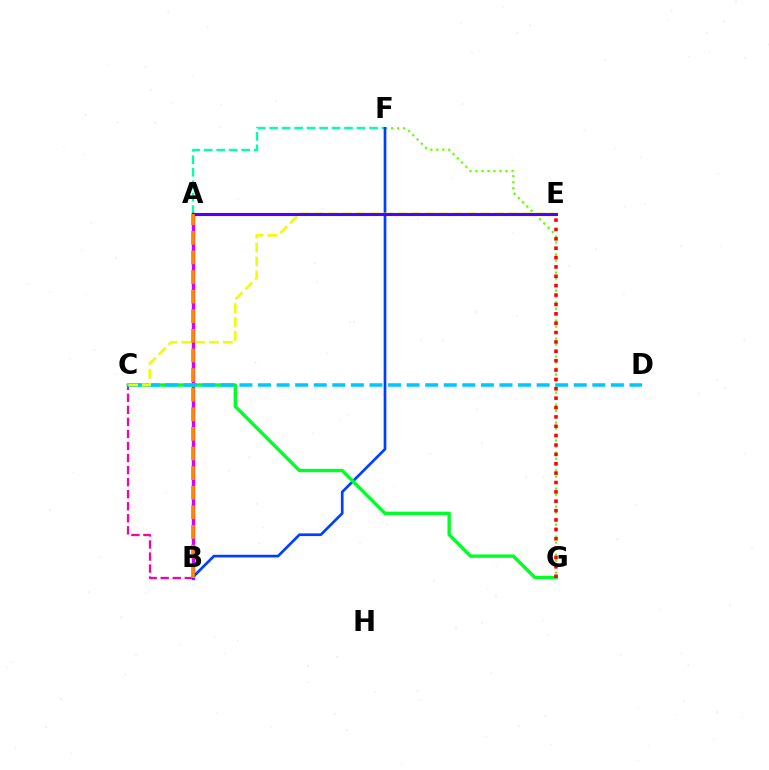{('A', 'F'): [{'color': '#00ffaf', 'line_style': 'dashed', 'thickness': 1.7}], ('B', 'C'): [{'color': '#ff00a0', 'line_style': 'dashed', 'thickness': 1.64}], ('A', 'B'): [{'color': '#d600ff', 'line_style': 'solid', 'thickness': 2.46}, {'color': '#ff8800', 'line_style': 'dashed', 'thickness': 2.66}], ('F', 'G'): [{'color': '#66ff00', 'line_style': 'dotted', 'thickness': 1.63}], ('B', 'F'): [{'color': '#003fff', 'line_style': 'solid', 'thickness': 1.94}], ('C', 'G'): [{'color': '#00ff27', 'line_style': 'solid', 'thickness': 2.43}], ('C', 'D'): [{'color': '#00c7ff', 'line_style': 'dashed', 'thickness': 2.52}], ('C', 'E'): [{'color': '#eeff00', 'line_style': 'dashed', 'thickness': 1.89}], ('A', 'E'): [{'color': '#4f00ff', 'line_style': 'solid', 'thickness': 2.22}], ('E', 'G'): [{'color': '#ff0000', 'line_style': 'dotted', 'thickness': 2.55}]}